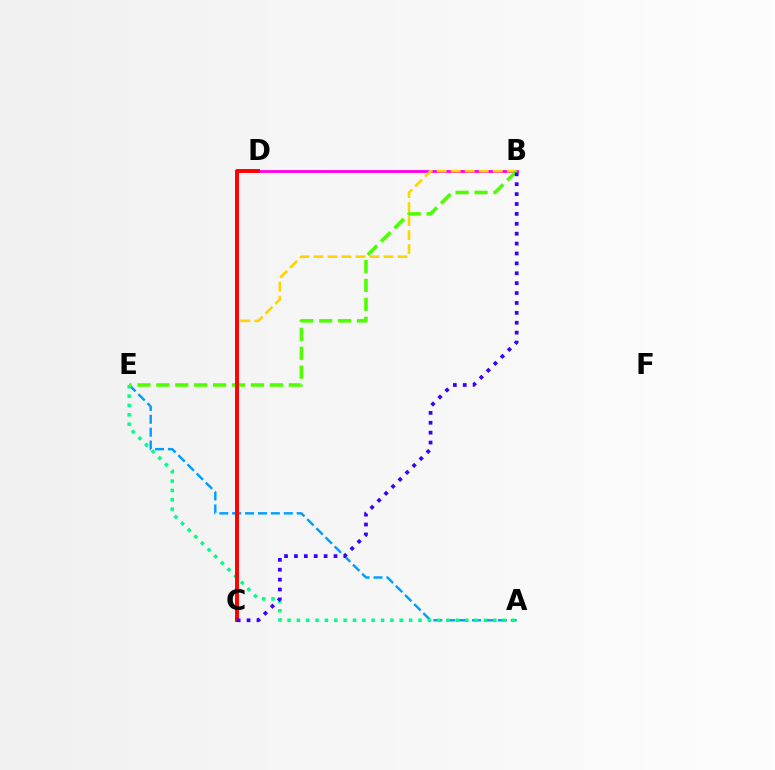{('A', 'E'): [{'color': '#009eff', 'line_style': 'dashed', 'thickness': 1.75}, {'color': '#00ff86', 'line_style': 'dotted', 'thickness': 2.54}], ('B', 'D'): [{'color': '#ff00ed', 'line_style': 'solid', 'thickness': 2.05}], ('B', 'C'): [{'color': '#ffd500', 'line_style': 'dashed', 'thickness': 1.9}, {'color': '#3700ff', 'line_style': 'dotted', 'thickness': 2.69}], ('B', 'E'): [{'color': '#4fff00', 'line_style': 'dashed', 'thickness': 2.57}], ('C', 'D'): [{'color': '#ff0000', 'line_style': 'solid', 'thickness': 2.84}]}